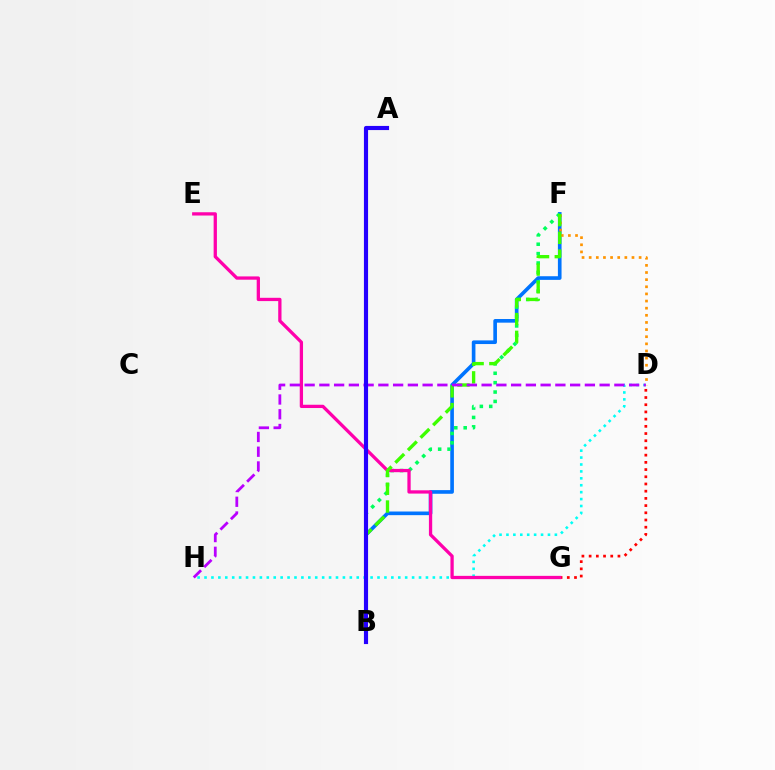{('B', 'F'): [{'color': '#0074ff', 'line_style': 'solid', 'thickness': 2.63}, {'color': '#00ff5c', 'line_style': 'dotted', 'thickness': 2.55}, {'color': '#3dff00', 'line_style': 'dashed', 'thickness': 2.41}], ('D', 'H'): [{'color': '#00fff6', 'line_style': 'dotted', 'thickness': 1.88}, {'color': '#b900ff', 'line_style': 'dashed', 'thickness': 2.0}], ('D', 'G'): [{'color': '#ff0000', 'line_style': 'dotted', 'thickness': 1.96}], ('D', 'F'): [{'color': '#ff9400', 'line_style': 'dotted', 'thickness': 1.94}], ('E', 'G'): [{'color': '#ff00ac', 'line_style': 'solid', 'thickness': 2.36}], ('A', 'B'): [{'color': '#d1ff00', 'line_style': 'solid', 'thickness': 2.07}, {'color': '#2500ff', 'line_style': 'solid', 'thickness': 2.98}]}